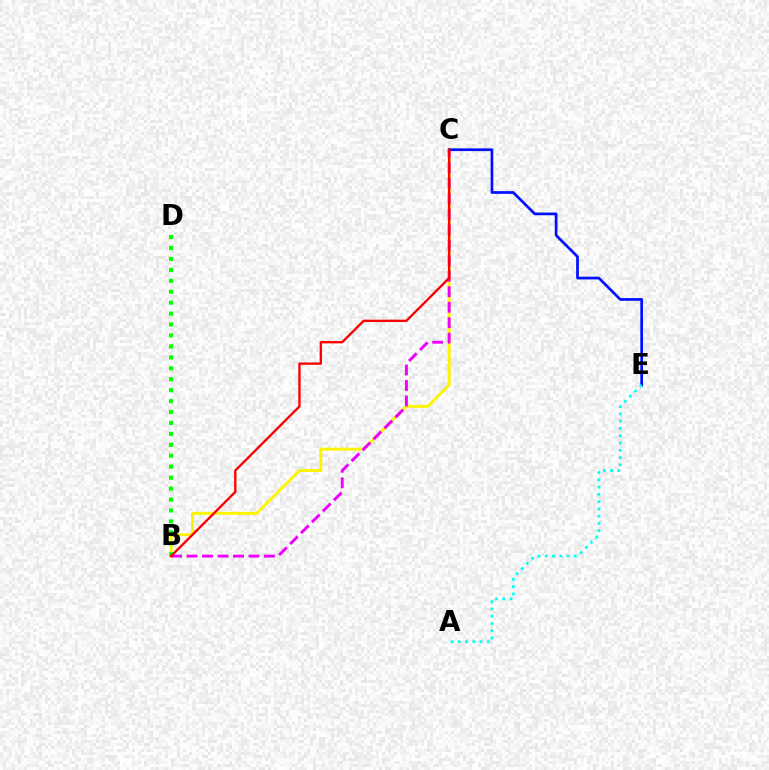{('B', 'C'): [{'color': '#fcf500', 'line_style': 'solid', 'thickness': 2.11}, {'color': '#ee00ff', 'line_style': 'dashed', 'thickness': 2.1}, {'color': '#ff0000', 'line_style': 'solid', 'thickness': 1.69}], ('C', 'E'): [{'color': '#0010ff', 'line_style': 'solid', 'thickness': 1.96}], ('A', 'E'): [{'color': '#00fff6', 'line_style': 'dotted', 'thickness': 1.98}], ('B', 'D'): [{'color': '#08ff00', 'line_style': 'dotted', 'thickness': 2.97}]}